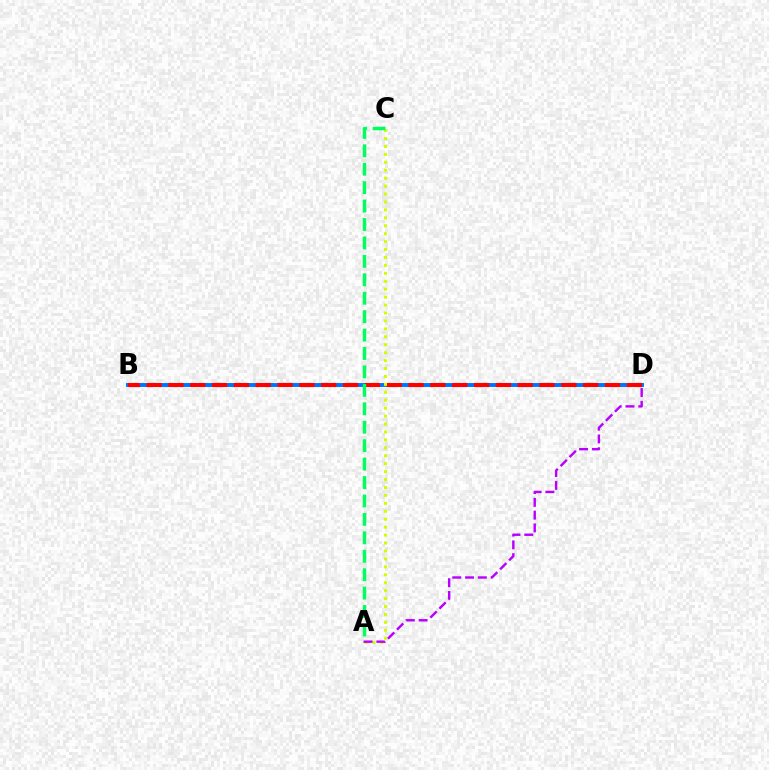{('B', 'D'): [{'color': '#0074ff', 'line_style': 'solid', 'thickness': 2.83}, {'color': '#ff0000', 'line_style': 'dashed', 'thickness': 2.97}], ('A', 'C'): [{'color': '#d1ff00', 'line_style': 'dotted', 'thickness': 2.16}, {'color': '#00ff5c', 'line_style': 'dashed', 'thickness': 2.5}], ('A', 'D'): [{'color': '#b900ff', 'line_style': 'dashed', 'thickness': 1.74}]}